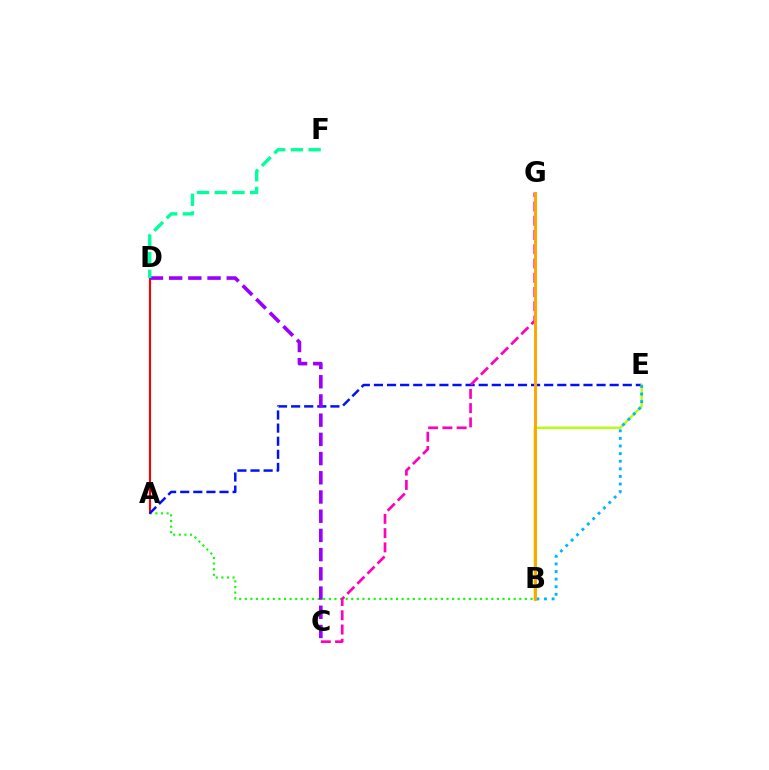{('A', 'B'): [{'color': '#08ff00', 'line_style': 'dotted', 'thickness': 1.52}], ('A', 'D'): [{'color': '#ff0000', 'line_style': 'solid', 'thickness': 1.53}], ('A', 'E'): [{'color': '#0010ff', 'line_style': 'dashed', 'thickness': 1.78}], ('C', 'D'): [{'color': '#9b00ff', 'line_style': 'dashed', 'thickness': 2.61}], ('C', 'G'): [{'color': '#ff00bd', 'line_style': 'dashed', 'thickness': 1.94}], ('B', 'E'): [{'color': '#b3ff00', 'line_style': 'solid', 'thickness': 1.67}, {'color': '#00b5ff', 'line_style': 'dotted', 'thickness': 2.07}], ('B', 'G'): [{'color': '#ffa500', 'line_style': 'solid', 'thickness': 2.1}], ('D', 'F'): [{'color': '#00ff9d', 'line_style': 'dashed', 'thickness': 2.41}]}